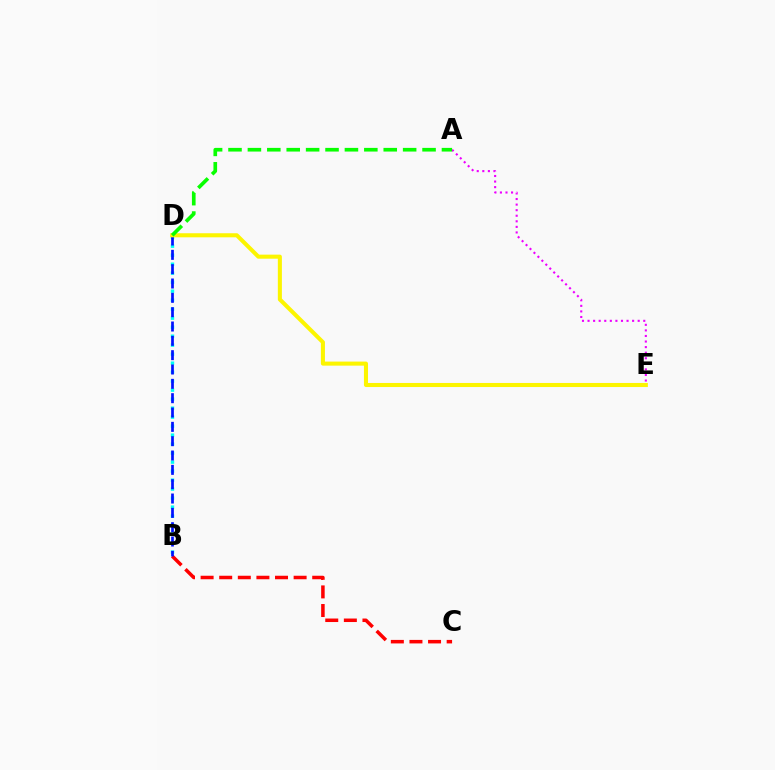{('A', 'E'): [{'color': '#ee00ff', 'line_style': 'dotted', 'thickness': 1.51}], ('B', 'D'): [{'color': '#00fff6', 'line_style': 'dotted', 'thickness': 2.44}, {'color': '#0010ff', 'line_style': 'dashed', 'thickness': 1.95}], ('B', 'C'): [{'color': '#ff0000', 'line_style': 'dashed', 'thickness': 2.53}], ('D', 'E'): [{'color': '#fcf500', 'line_style': 'solid', 'thickness': 2.92}], ('A', 'D'): [{'color': '#08ff00', 'line_style': 'dashed', 'thickness': 2.64}]}